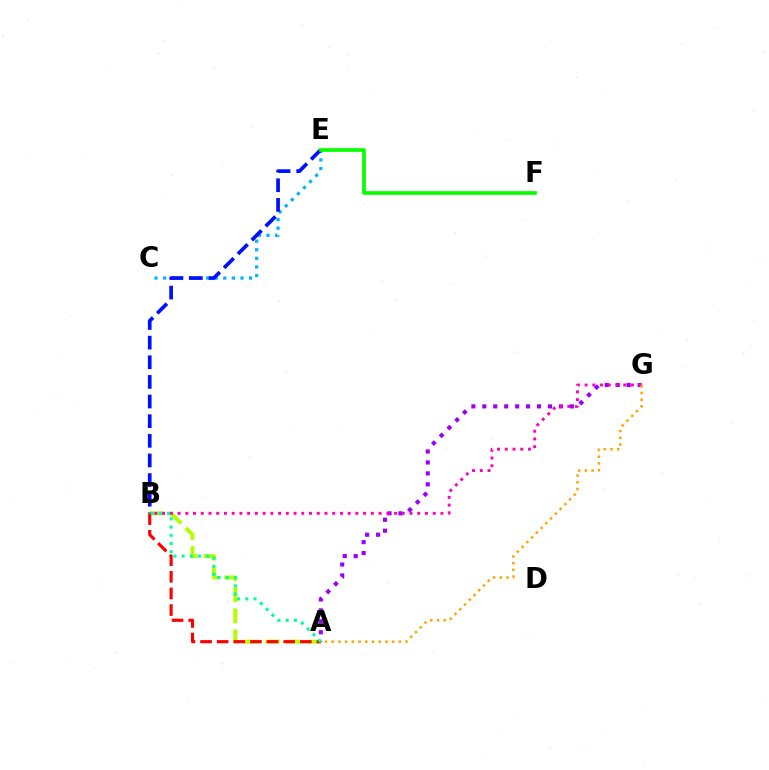{('C', 'E'): [{'color': '#00b5ff', 'line_style': 'dotted', 'thickness': 2.34}], ('A', 'B'): [{'color': '#b3ff00', 'line_style': 'dashed', 'thickness': 2.86}, {'color': '#ff0000', 'line_style': 'dashed', 'thickness': 2.26}, {'color': '#00ff9d', 'line_style': 'dotted', 'thickness': 2.23}], ('B', 'E'): [{'color': '#0010ff', 'line_style': 'dashed', 'thickness': 2.67}], ('A', 'G'): [{'color': '#9b00ff', 'line_style': 'dotted', 'thickness': 2.97}, {'color': '#ffa500', 'line_style': 'dotted', 'thickness': 1.82}], ('E', 'F'): [{'color': '#08ff00', 'line_style': 'solid', 'thickness': 2.66}], ('B', 'G'): [{'color': '#ff00bd', 'line_style': 'dotted', 'thickness': 2.1}]}